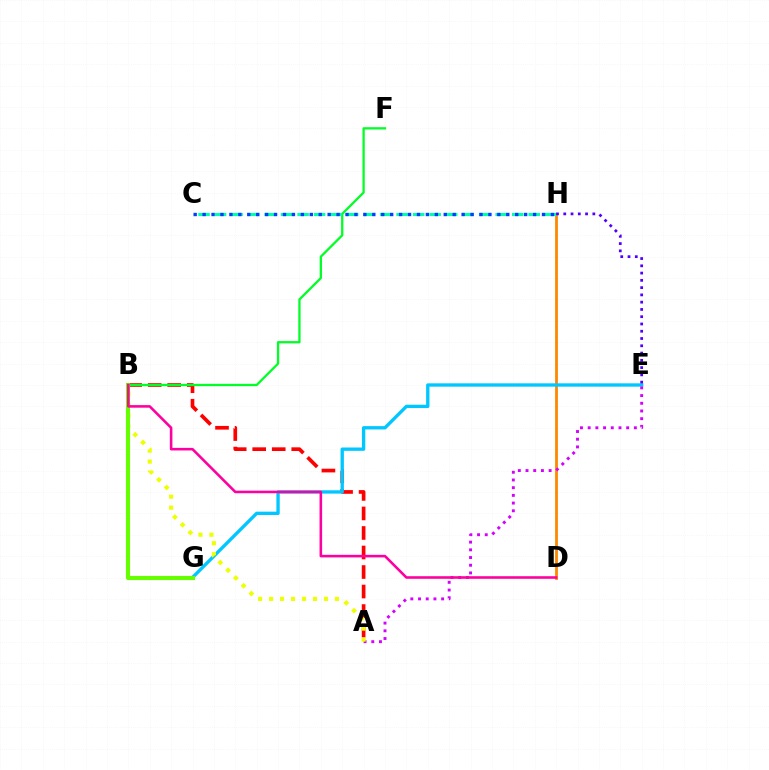{('D', 'H'): [{'color': '#ff8800', 'line_style': 'solid', 'thickness': 2.02}], ('A', 'B'): [{'color': '#ff0000', 'line_style': 'dashed', 'thickness': 2.65}, {'color': '#eeff00', 'line_style': 'dotted', 'thickness': 2.98}], ('E', 'G'): [{'color': '#00c7ff', 'line_style': 'solid', 'thickness': 2.4}], ('B', 'F'): [{'color': '#00ff27', 'line_style': 'solid', 'thickness': 1.65}], ('A', 'E'): [{'color': '#d600ff', 'line_style': 'dotted', 'thickness': 2.09}], ('C', 'H'): [{'color': '#00ffaf', 'line_style': 'dashed', 'thickness': 2.24}, {'color': '#003fff', 'line_style': 'dotted', 'thickness': 2.43}], ('B', 'G'): [{'color': '#66ff00', 'line_style': 'solid', 'thickness': 2.95}], ('B', 'D'): [{'color': '#ff00a0', 'line_style': 'solid', 'thickness': 1.86}], ('E', 'H'): [{'color': '#4f00ff', 'line_style': 'dotted', 'thickness': 1.98}]}